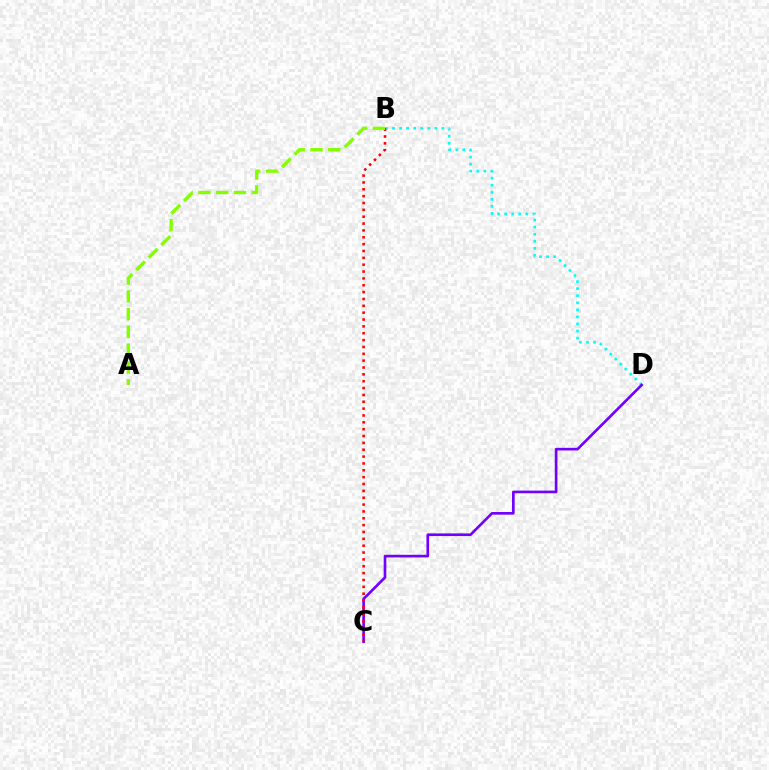{('B', 'D'): [{'color': '#00fff6', 'line_style': 'dotted', 'thickness': 1.92}], ('C', 'D'): [{'color': '#7200ff', 'line_style': 'solid', 'thickness': 1.91}], ('B', 'C'): [{'color': '#ff0000', 'line_style': 'dotted', 'thickness': 1.86}], ('A', 'B'): [{'color': '#84ff00', 'line_style': 'dashed', 'thickness': 2.42}]}